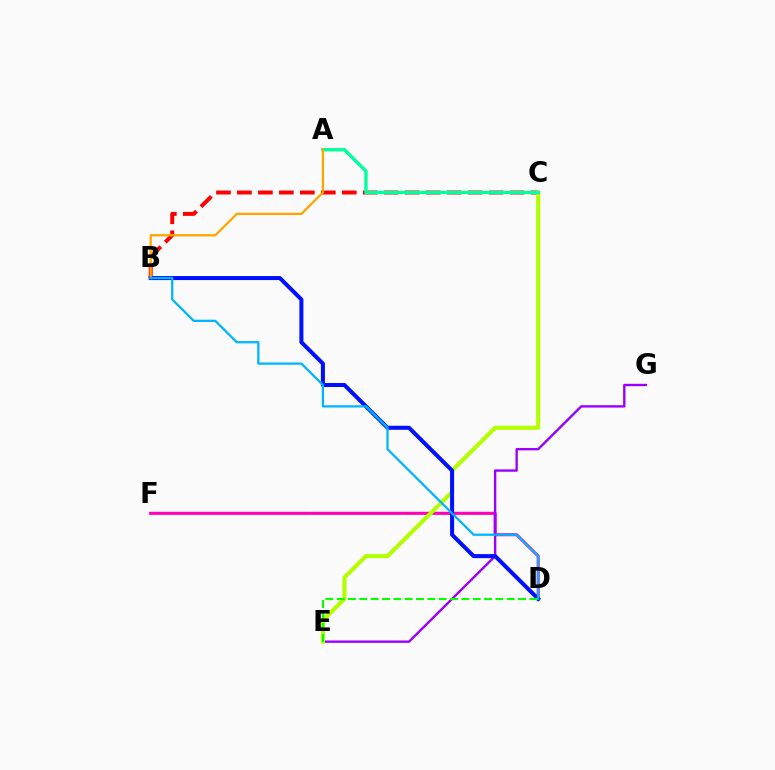{('D', 'F'): [{'color': '#ff00bd', 'line_style': 'solid', 'thickness': 2.23}], ('B', 'C'): [{'color': '#ff0000', 'line_style': 'dashed', 'thickness': 2.85}], ('E', 'G'): [{'color': '#9b00ff', 'line_style': 'solid', 'thickness': 1.72}], ('C', 'E'): [{'color': '#b3ff00', 'line_style': 'solid', 'thickness': 2.94}], ('B', 'D'): [{'color': '#0010ff', 'line_style': 'solid', 'thickness': 2.9}, {'color': '#00b5ff', 'line_style': 'solid', 'thickness': 1.63}], ('A', 'C'): [{'color': '#00ff9d', 'line_style': 'solid', 'thickness': 2.41}], ('A', 'B'): [{'color': '#ffa500', 'line_style': 'solid', 'thickness': 1.64}], ('D', 'E'): [{'color': '#08ff00', 'line_style': 'dashed', 'thickness': 1.54}]}